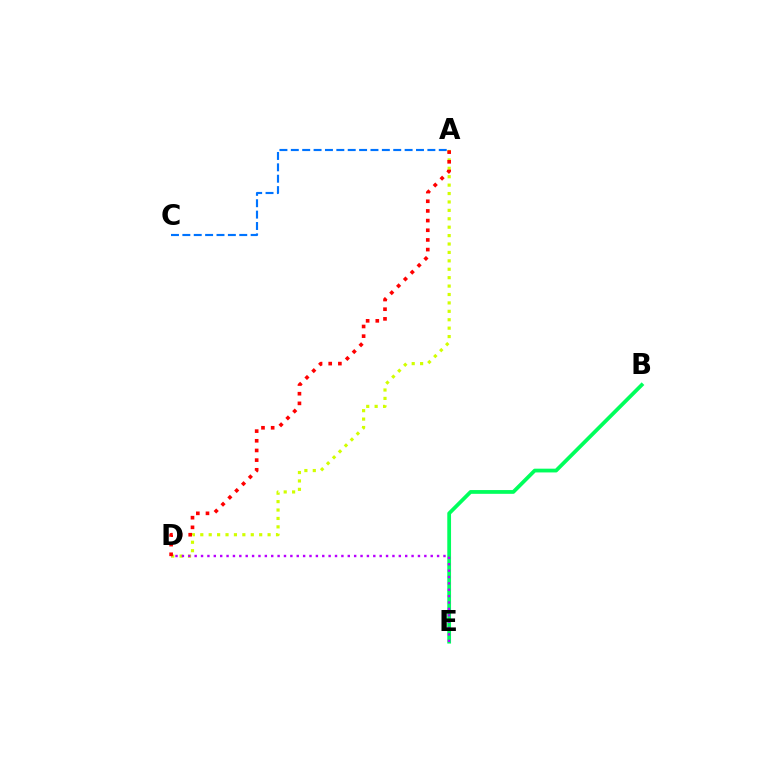{('A', 'D'): [{'color': '#d1ff00', 'line_style': 'dotted', 'thickness': 2.29}, {'color': '#ff0000', 'line_style': 'dotted', 'thickness': 2.63}], ('B', 'E'): [{'color': '#00ff5c', 'line_style': 'solid', 'thickness': 2.71}], ('D', 'E'): [{'color': '#b900ff', 'line_style': 'dotted', 'thickness': 1.73}], ('A', 'C'): [{'color': '#0074ff', 'line_style': 'dashed', 'thickness': 1.55}]}